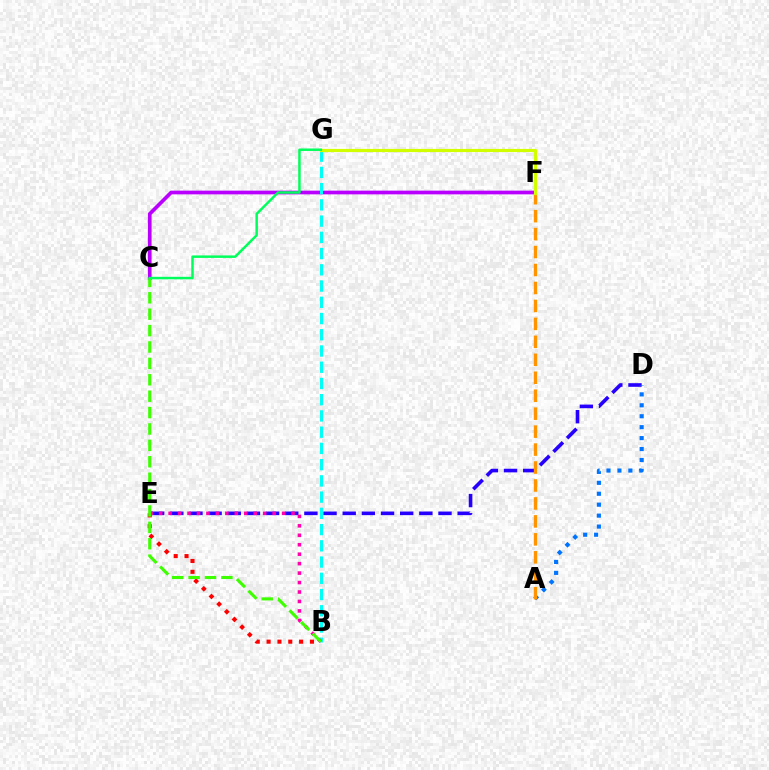{('D', 'E'): [{'color': '#2500ff', 'line_style': 'dashed', 'thickness': 2.6}], ('B', 'E'): [{'color': '#ff0000', 'line_style': 'dotted', 'thickness': 2.94}, {'color': '#ff00ac', 'line_style': 'dotted', 'thickness': 2.57}], ('A', 'D'): [{'color': '#0074ff', 'line_style': 'dotted', 'thickness': 2.97}], ('C', 'F'): [{'color': '#b900ff', 'line_style': 'solid', 'thickness': 2.67}], ('A', 'F'): [{'color': '#ff9400', 'line_style': 'dashed', 'thickness': 2.44}], ('B', 'G'): [{'color': '#00fff6', 'line_style': 'dashed', 'thickness': 2.21}], ('F', 'G'): [{'color': '#d1ff00', 'line_style': 'solid', 'thickness': 2.29}], ('B', 'C'): [{'color': '#3dff00', 'line_style': 'dashed', 'thickness': 2.23}], ('C', 'G'): [{'color': '#00ff5c', 'line_style': 'solid', 'thickness': 1.79}]}